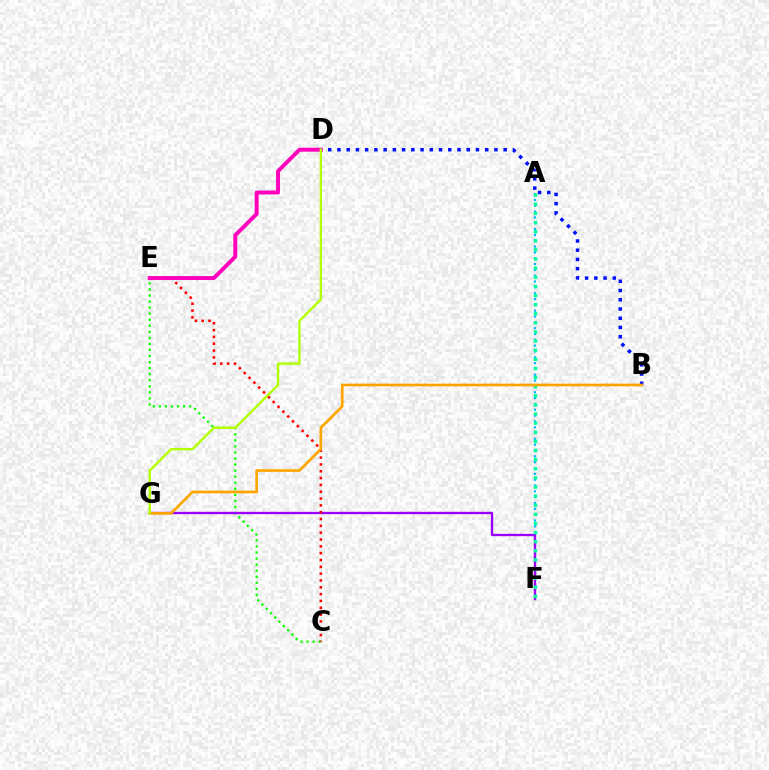{('A', 'F'): [{'color': '#00b5ff', 'line_style': 'dotted', 'thickness': 1.58}, {'color': '#00ff9d', 'line_style': 'dotted', 'thickness': 2.48}], ('C', 'E'): [{'color': '#08ff00', 'line_style': 'dotted', 'thickness': 1.64}, {'color': '#ff0000', 'line_style': 'dotted', 'thickness': 1.85}], ('F', 'G'): [{'color': '#9b00ff', 'line_style': 'solid', 'thickness': 1.68}], ('B', 'D'): [{'color': '#0010ff', 'line_style': 'dotted', 'thickness': 2.51}], ('D', 'E'): [{'color': '#ff00bd', 'line_style': 'solid', 'thickness': 2.83}], ('B', 'G'): [{'color': '#ffa500', 'line_style': 'solid', 'thickness': 1.94}], ('D', 'G'): [{'color': '#b3ff00', 'line_style': 'solid', 'thickness': 1.72}]}